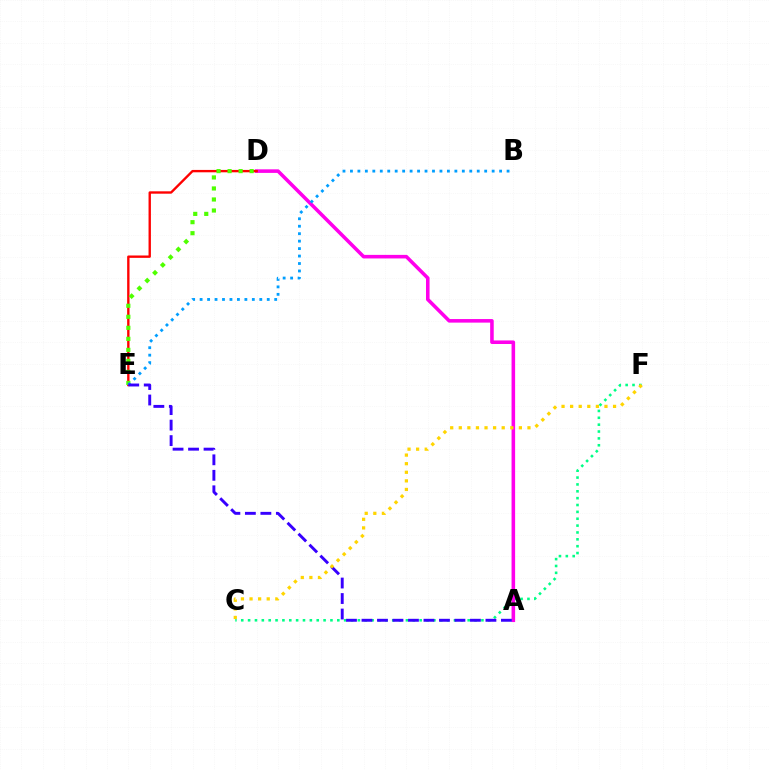{('C', 'F'): [{'color': '#00ff86', 'line_style': 'dotted', 'thickness': 1.86}, {'color': '#ffd500', 'line_style': 'dotted', 'thickness': 2.33}], ('A', 'D'): [{'color': '#ff00ed', 'line_style': 'solid', 'thickness': 2.57}], ('D', 'E'): [{'color': '#ff0000', 'line_style': 'solid', 'thickness': 1.71}, {'color': '#4fff00', 'line_style': 'dotted', 'thickness': 2.99}], ('B', 'E'): [{'color': '#009eff', 'line_style': 'dotted', 'thickness': 2.03}], ('A', 'E'): [{'color': '#3700ff', 'line_style': 'dashed', 'thickness': 2.11}]}